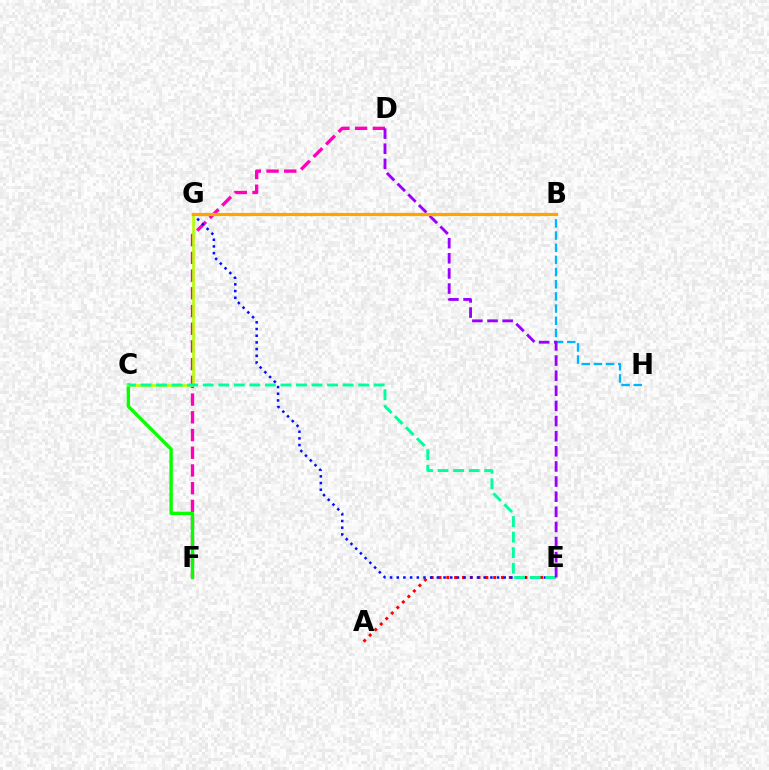{('A', 'E'): [{'color': '#ff0000', 'line_style': 'dotted', 'thickness': 2.12}], ('D', 'F'): [{'color': '#ff00bd', 'line_style': 'dashed', 'thickness': 2.41}], ('E', 'G'): [{'color': '#0010ff', 'line_style': 'dotted', 'thickness': 1.82}], ('C', 'F'): [{'color': '#08ff00', 'line_style': 'solid', 'thickness': 2.42}], ('C', 'G'): [{'color': '#b3ff00', 'line_style': 'solid', 'thickness': 1.9}], ('B', 'H'): [{'color': '#00b5ff', 'line_style': 'dashed', 'thickness': 1.65}], ('C', 'E'): [{'color': '#00ff9d', 'line_style': 'dashed', 'thickness': 2.11}], ('D', 'E'): [{'color': '#9b00ff', 'line_style': 'dashed', 'thickness': 2.06}], ('B', 'G'): [{'color': '#ffa500', 'line_style': 'solid', 'thickness': 2.32}]}